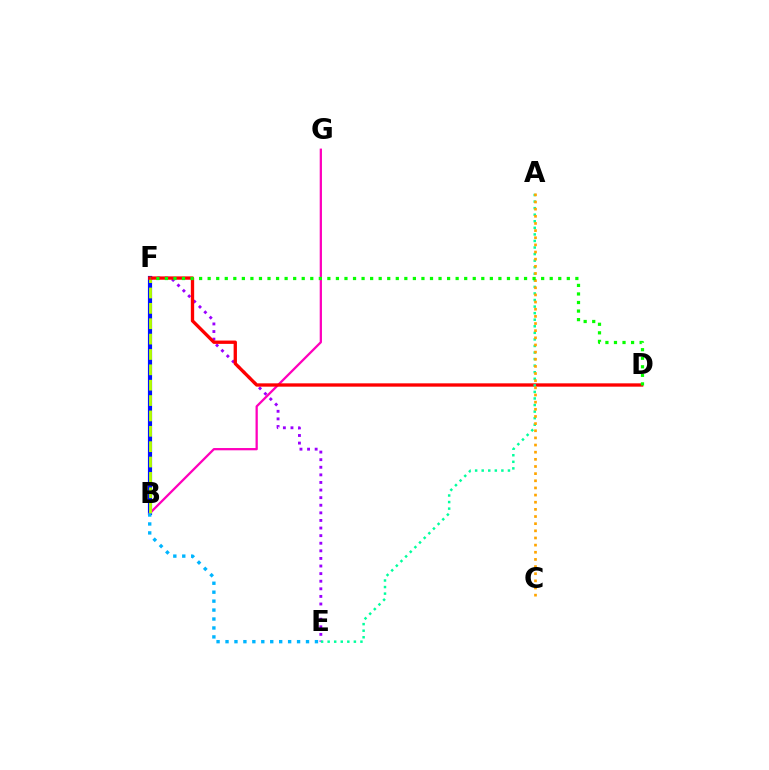{('E', 'F'): [{'color': '#9b00ff', 'line_style': 'dotted', 'thickness': 2.06}], ('B', 'F'): [{'color': '#0010ff', 'line_style': 'solid', 'thickness': 2.99}, {'color': '#b3ff00', 'line_style': 'dashed', 'thickness': 2.09}], ('B', 'G'): [{'color': '#ff00bd', 'line_style': 'solid', 'thickness': 1.63}], ('D', 'F'): [{'color': '#ff0000', 'line_style': 'solid', 'thickness': 2.39}, {'color': '#08ff00', 'line_style': 'dotted', 'thickness': 2.32}], ('A', 'E'): [{'color': '#00ff9d', 'line_style': 'dotted', 'thickness': 1.78}], ('A', 'C'): [{'color': '#ffa500', 'line_style': 'dotted', 'thickness': 1.94}], ('B', 'E'): [{'color': '#00b5ff', 'line_style': 'dotted', 'thickness': 2.43}]}